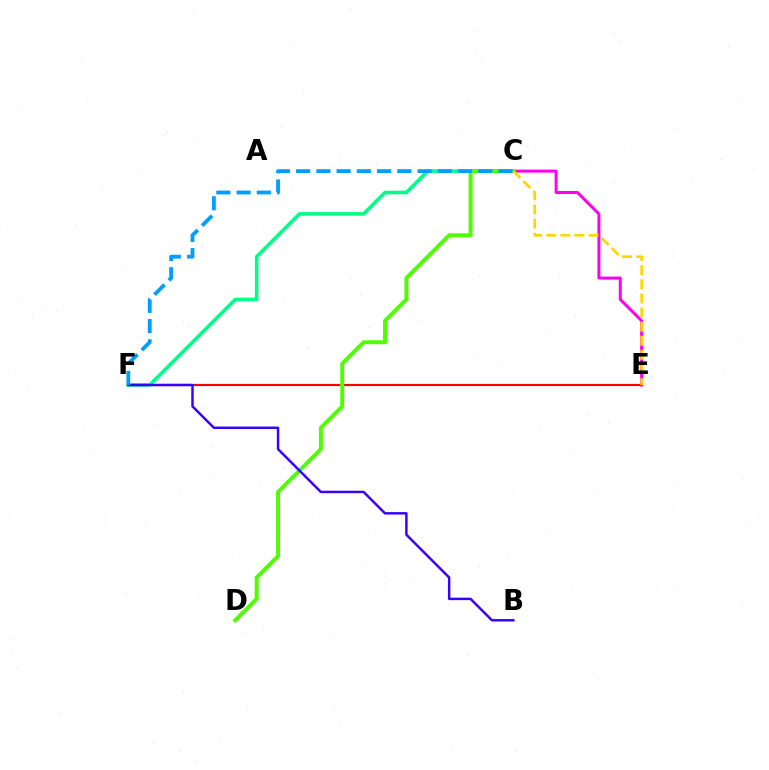{('E', 'F'): [{'color': '#ff0000', 'line_style': 'solid', 'thickness': 1.56}], ('C', 'E'): [{'color': '#ff00ed', 'line_style': 'solid', 'thickness': 2.16}, {'color': '#ffd500', 'line_style': 'dashed', 'thickness': 1.92}], ('C', 'F'): [{'color': '#00ff86', 'line_style': 'solid', 'thickness': 2.57}, {'color': '#009eff', 'line_style': 'dashed', 'thickness': 2.75}], ('C', 'D'): [{'color': '#4fff00', 'line_style': 'solid', 'thickness': 2.85}], ('B', 'F'): [{'color': '#3700ff', 'line_style': 'solid', 'thickness': 1.77}]}